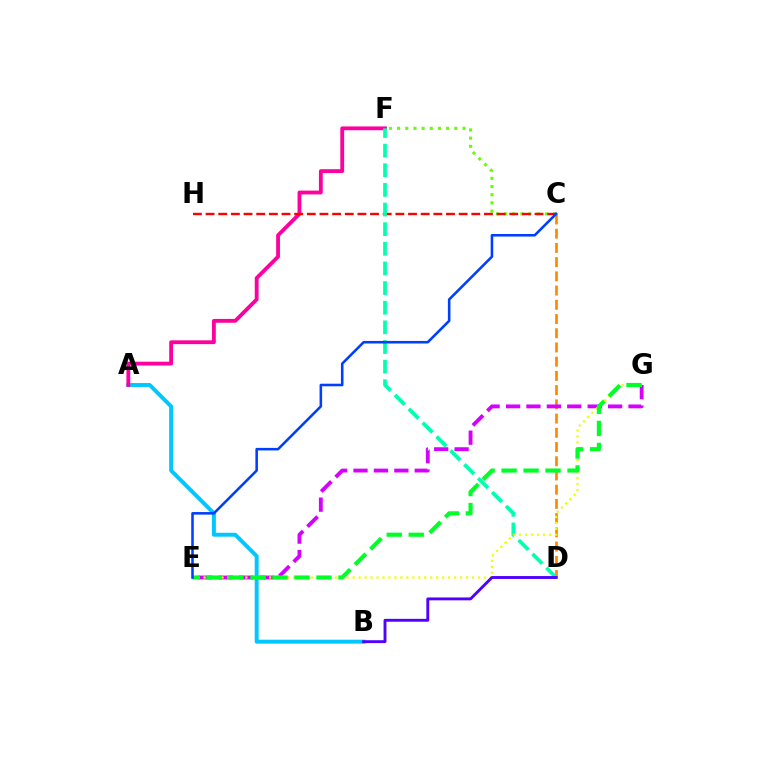{('C', 'D'): [{'color': '#ff8800', 'line_style': 'dashed', 'thickness': 1.93}], ('E', 'G'): [{'color': '#d600ff', 'line_style': 'dashed', 'thickness': 2.77}, {'color': '#eeff00', 'line_style': 'dotted', 'thickness': 1.62}, {'color': '#00ff27', 'line_style': 'dashed', 'thickness': 2.99}], ('C', 'F'): [{'color': '#66ff00', 'line_style': 'dotted', 'thickness': 2.22}], ('A', 'B'): [{'color': '#00c7ff', 'line_style': 'solid', 'thickness': 2.83}], ('A', 'F'): [{'color': '#ff00a0', 'line_style': 'solid', 'thickness': 2.75}], ('C', 'H'): [{'color': '#ff0000', 'line_style': 'dashed', 'thickness': 1.72}], ('D', 'F'): [{'color': '#00ffaf', 'line_style': 'dashed', 'thickness': 2.67}], ('B', 'D'): [{'color': '#4f00ff', 'line_style': 'solid', 'thickness': 2.07}], ('C', 'E'): [{'color': '#003fff', 'line_style': 'solid', 'thickness': 1.85}]}